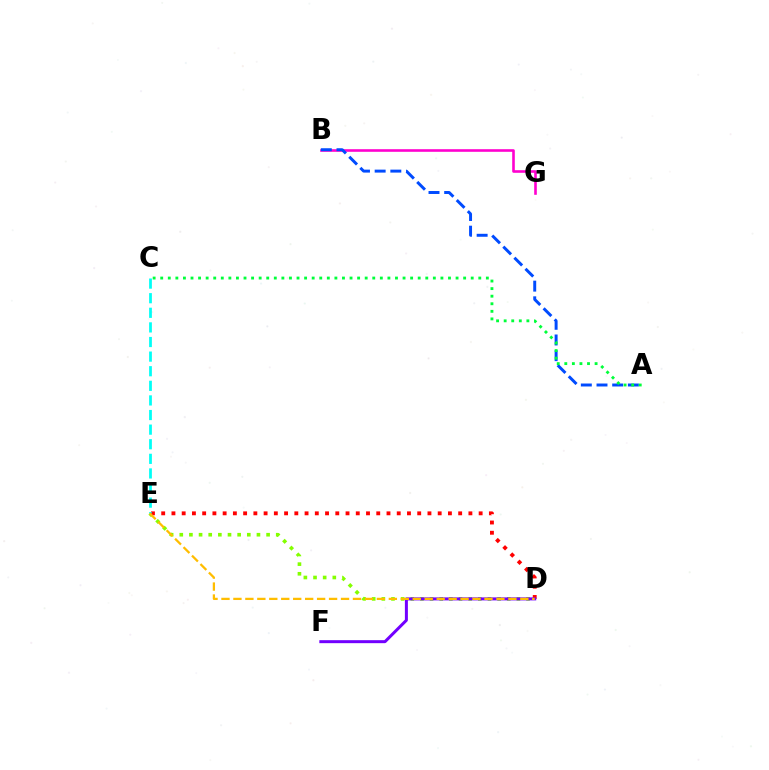{('D', 'E'): [{'color': '#84ff00', 'line_style': 'dotted', 'thickness': 2.62}, {'color': '#ff0000', 'line_style': 'dotted', 'thickness': 2.78}, {'color': '#ffbd00', 'line_style': 'dashed', 'thickness': 1.62}], ('D', 'F'): [{'color': '#7200ff', 'line_style': 'solid', 'thickness': 2.15}], ('C', 'E'): [{'color': '#00fff6', 'line_style': 'dashed', 'thickness': 1.98}], ('B', 'G'): [{'color': '#ff00cf', 'line_style': 'solid', 'thickness': 1.88}], ('A', 'B'): [{'color': '#004bff', 'line_style': 'dashed', 'thickness': 2.13}], ('A', 'C'): [{'color': '#00ff39', 'line_style': 'dotted', 'thickness': 2.06}]}